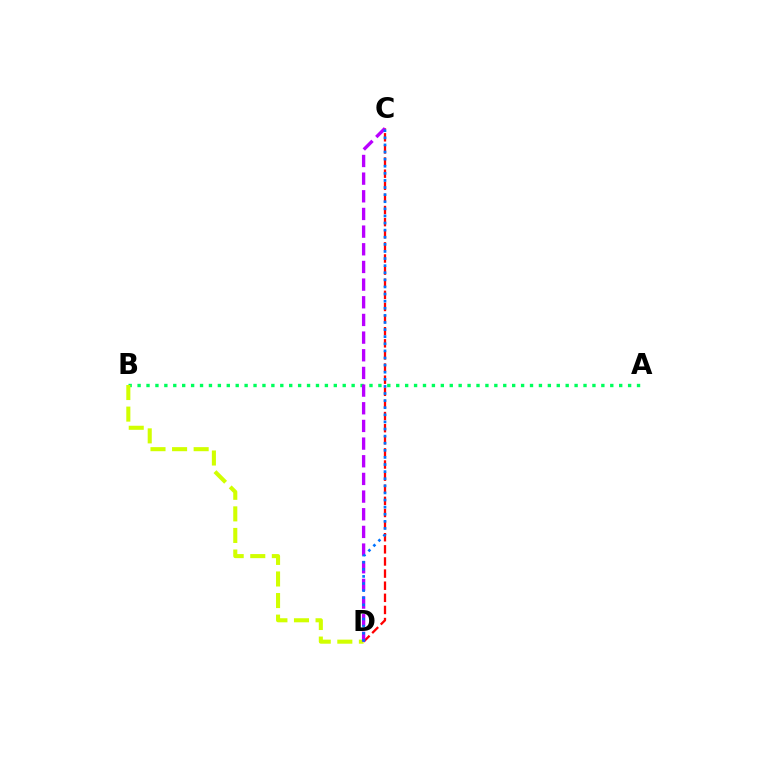{('A', 'B'): [{'color': '#00ff5c', 'line_style': 'dotted', 'thickness': 2.42}], ('B', 'D'): [{'color': '#d1ff00', 'line_style': 'dashed', 'thickness': 2.93}], ('C', 'D'): [{'color': '#ff0000', 'line_style': 'dashed', 'thickness': 1.65}, {'color': '#b900ff', 'line_style': 'dashed', 'thickness': 2.4}, {'color': '#0074ff', 'line_style': 'dotted', 'thickness': 1.93}]}